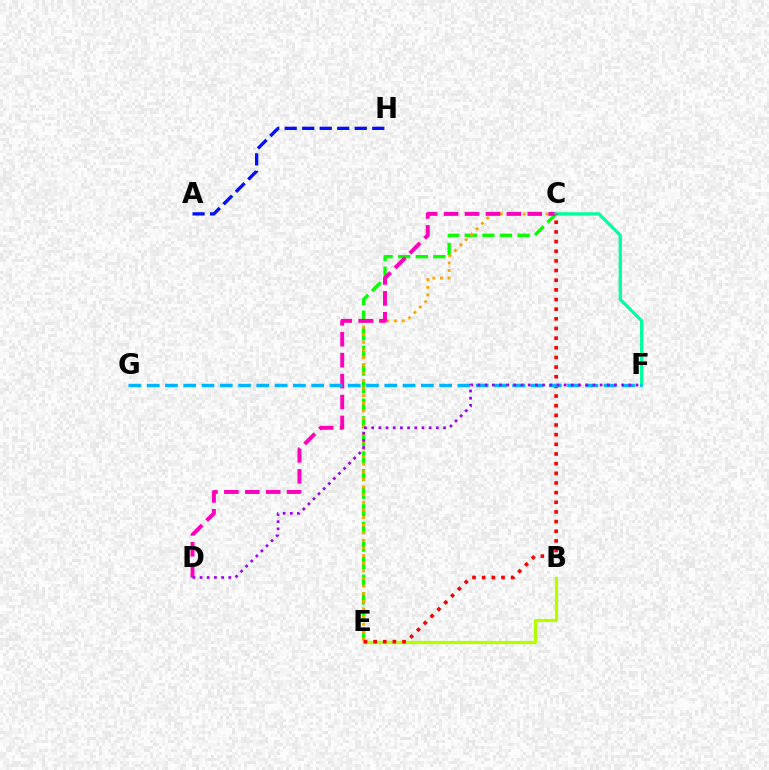{('C', 'E'): [{'color': '#08ff00', 'line_style': 'dashed', 'thickness': 2.39}, {'color': '#ffa500', 'line_style': 'dotted', 'thickness': 2.07}, {'color': '#ff0000', 'line_style': 'dotted', 'thickness': 2.62}], ('B', 'E'): [{'color': '#b3ff00', 'line_style': 'solid', 'thickness': 2.36}], ('C', 'D'): [{'color': '#ff00bd', 'line_style': 'dashed', 'thickness': 2.84}], ('C', 'F'): [{'color': '#00ff9d', 'line_style': 'solid', 'thickness': 2.35}], ('F', 'G'): [{'color': '#00b5ff', 'line_style': 'dashed', 'thickness': 2.48}], ('A', 'H'): [{'color': '#0010ff', 'line_style': 'dashed', 'thickness': 2.38}], ('D', 'F'): [{'color': '#9b00ff', 'line_style': 'dotted', 'thickness': 1.95}]}